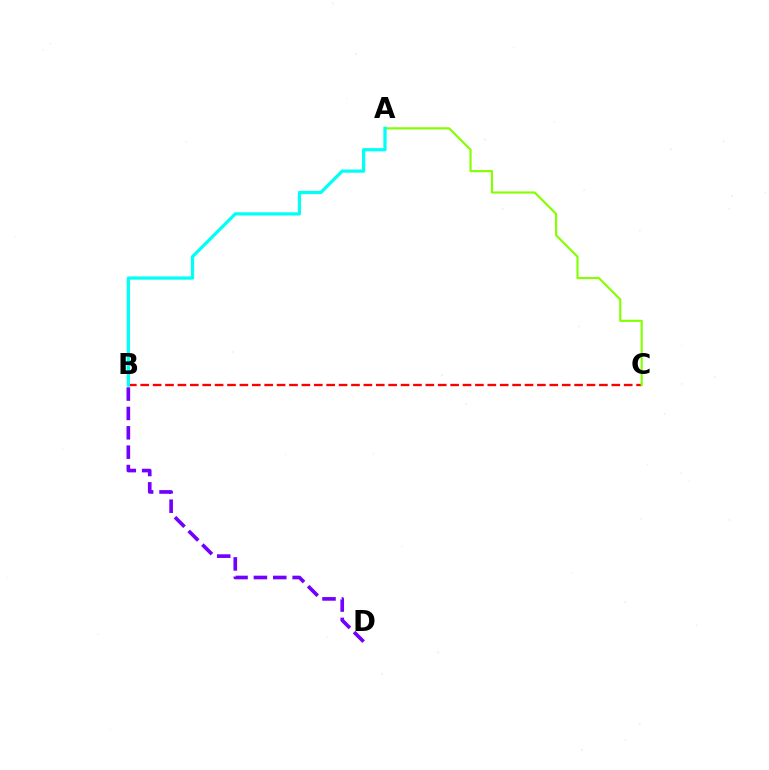{('B', 'C'): [{'color': '#ff0000', 'line_style': 'dashed', 'thickness': 1.68}], ('B', 'D'): [{'color': '#7200ff', 'line_style': 'dashed', 'thickness': 2.63}], ('A', 'C'): [{'color': '#84ff00', 'line_style': 'solid', 'thickness': 1.55}], ('A', 'B'): [{'color': '#00fff6', 'line_style': 'solid', 'thickness': 2.33}]}